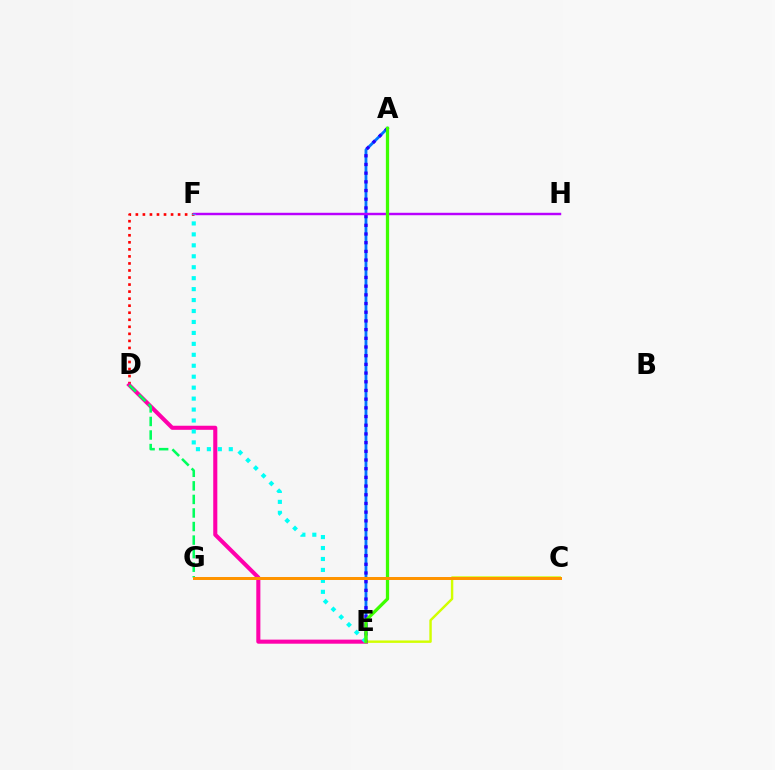{('C', 'E'): [{'color': '#d1ff00', 'line_style': 'solid', 'thickness': 1.75}], ('A', 'E'): [{'color': '#0074ff', 'line_style': 'solid', 'thickness': 2.03}, {'color': '#2500ff', 'line_style': 'dotted', 'thickness': 2.36}, {'color': '#3dff00', 'line_style': 'solid', 'thickness': 2.35}], ('D', 'F'): [{'color': '#ff0000', 'line_style': 'dotted', 'thickness': 1.91}], ('D', 'E'): [{'color': '#ff00ac', 'line_style': 'solid', 'thickness': 2.93}], ('F', 'H'): [{'color': '#b900ff', 'line_style': 'solid', 'thickness': 1.75}], ('E', 'F'): [{'color': '#00fff6', 'line_style': 'dotted', 'thickness': 2.97}], ('D', 'G'): [{'color': '#00ff5c', 'line_style': 'dashed', 'thickness': 1.84}], ('C', 'G'): [{'color': '#ff9400', 'line_style': 'solid', 'thickness': 2.16}]}